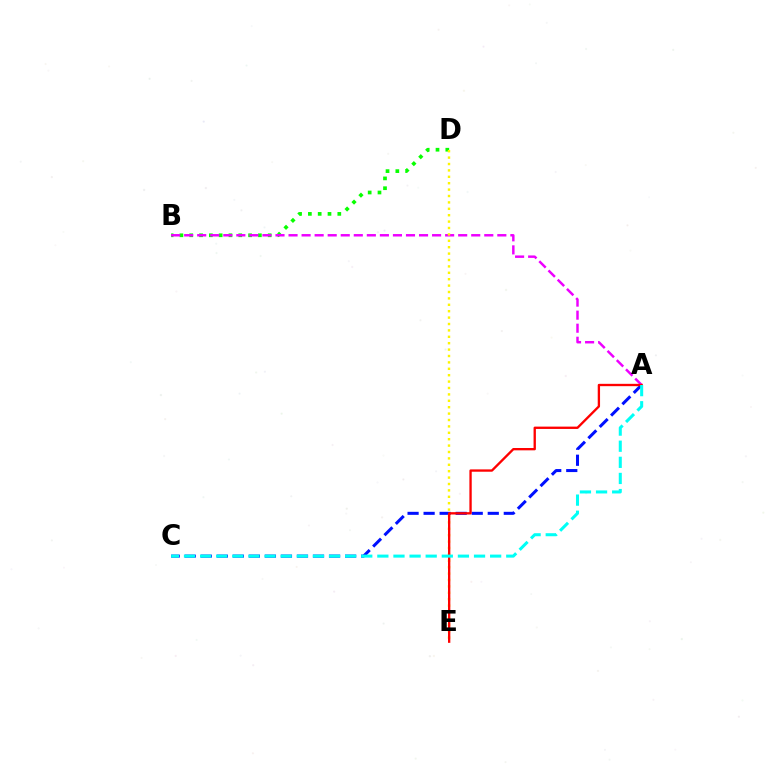{('B', 'D'): [{'color': '#08ff00', 'line_style': 'dotted', 'thickness': 2.66}], ('A', 'B'): [{'color': '#ee00ff', 'line_style': 'dashed', 'thickness': 1.77}], ('A', 'C'): [{'color': '#0010ff', 'line_style': 'dashed', 'thickness': 2.18}, {'color': '#00fff6', 'line_style': 'dashed', 'thickness': 2.19}], ('D', 'E'): [{'color': '#fcf500', 'line_style': 'dotted', 'thickness': 1.74}], ('A', 'E'): [{'color': '#ff0000', 'line_style': 'solid', 'thickness': 1.68}]}